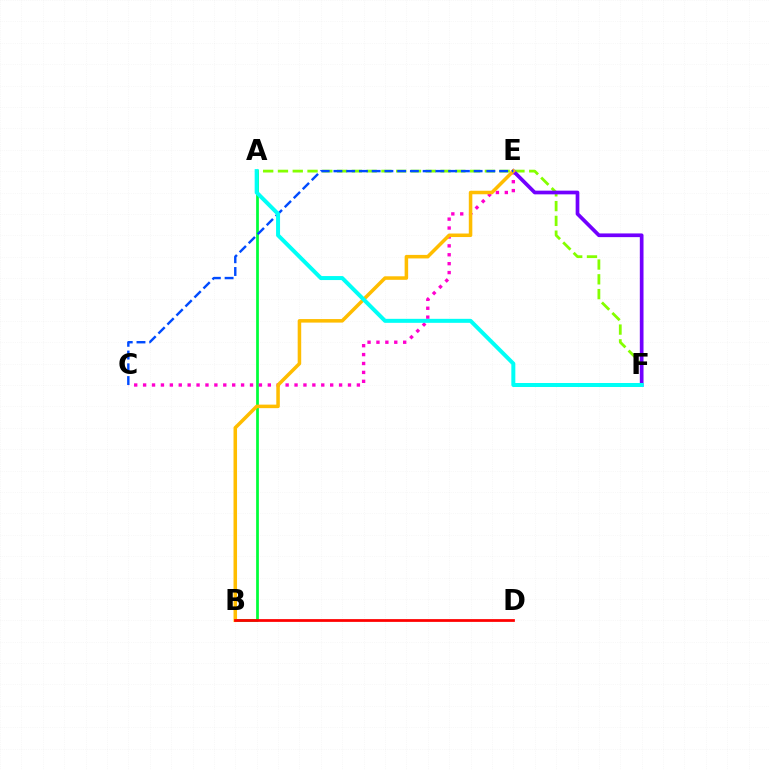{('A', 'B'): [{'color': '#00ff39', 'line_style': 'solid', 'thickness': 1.98}], ('C', 'E'): [{'color': '#ff00cf', 'line_style': 'dotted', 'thickness': 2.42}, {'color': '#004bff', 'line_style': 'dashed', 'thickness': 1.73}], ('A', 'F'): [{'color': '#84ff00', 'line_style': 'dashed', 'thickness': 2.01}, {'color': '#00fff6', 'line_style': 'solid', 'thickness': 2.88}], ('E', 'F'): [{'color': '#7200ff', 'line_style': 'solid', 'thickness': 2.66}], ('B', 'E'): [{'color': '#ffbd00', 'line_style': 'solid', 'thickness': 2.54}], ('B', 'D'): [{'color': '#ff0000', 'line_style': 'solid', 'thickness': 1.99}]}